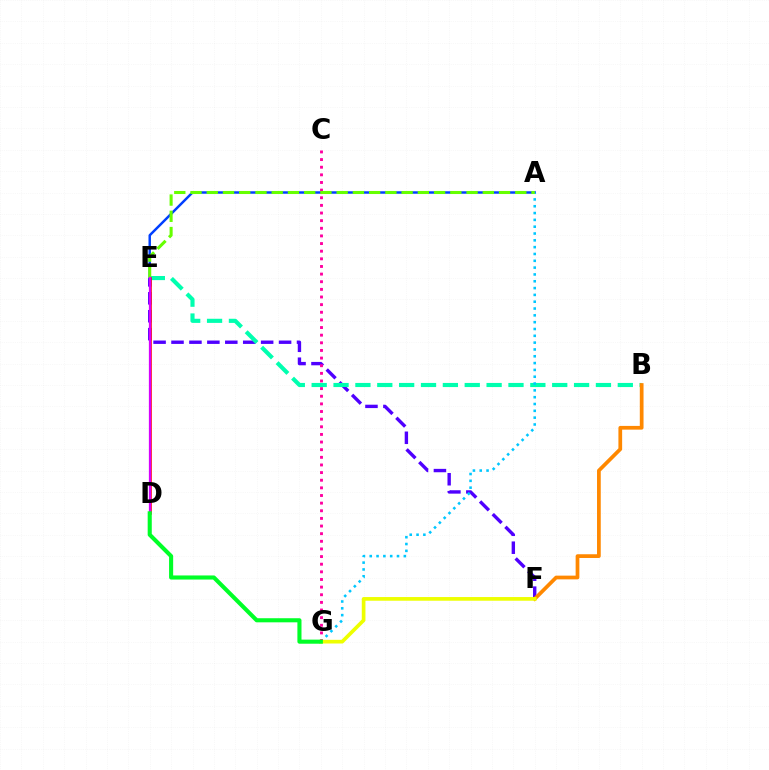{('E', 'F'): [{'color': '#4f00ff', 'line_style': 'dashed', 'thickness': 2.44}], ('B', 'E'): [{'color': '#00ffaf', 'line_style': 'dashed', 'thickness': 2.97}], ('A', 'E'): [{'color': '#003fff', 'line_style': 'solid', 'thickness': 1.78}, {'color': '#66ff00', 'line_style': 'dashed', 'thickness': 2.21}], ('A', 'G'): [{'color': '#00c7ff', 'line_style': 'dotted', 'thickness': 1.85}], ('C', 'G'): [{'color': '#ff00a0', 'line_style': 'dotted', 'thickness': 2.07}], ('D', 'E'): [{'color': '#ff0000', 'line_style': 'solid', 'thickness': 1.84}, {'color': '#d600ff', 'line_style': 'solid', 'thickness': 1.62}], ('B', 'F'): [{'color': '#ff8800', 'line_style': 'solid', 'thickness': 2.68}], ('F', 'G'): [{'color': '#eeff00', 'line_style': 'solid', 'thickness': 2.65}], ('D', 'G'): [{'color': '#00ff27', 'line_style': 'solid', 'thickness': 2.95}]}